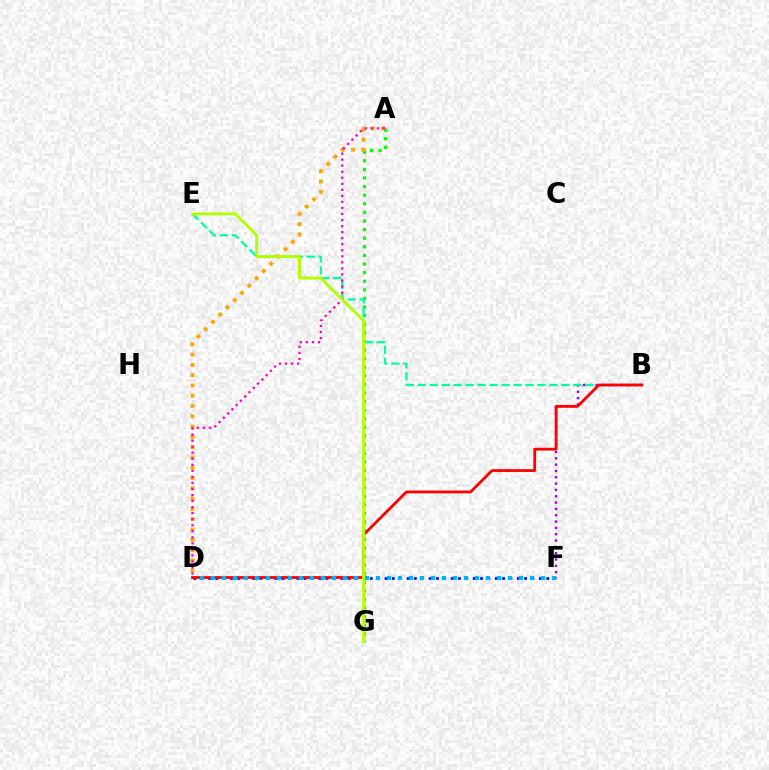{('A', 'G'): [{'color': '#08ff00', 'line_style': 'dotted', 'thickness': 2.34}], ('B', 'F'): [{'color': '#9b00ff', 'line_style': 'dotted', 'thickness': 1.72}], ('D', 'F'): [{'color': '#0010ff', 'line_style': 'dotted', 'thickness': 2.0}, {'color': '#00b5ff', 'line_style': 'dotted', 'thickness': 2.99}], ('B', 'E'): [{'color': '#00ff9d', 'line_style': 'dashed', 'thickness': 1.63}], ('B', 'D'): [{'color': '#ff0000', 'line_style': 'solid', 'thickness': 2.01}], ('A', 'D'): [{'color': '#ffa500', 'line_style': 'dotted', 'thickness': 2.79}, {'color': '#ff00bd', 'line_style': 'dotted', 'thickness': 1.64}], ('E', 'G'): [{'color': '#b3ff00', 'line_style': 'solid', 'thickness': 2.07}]}